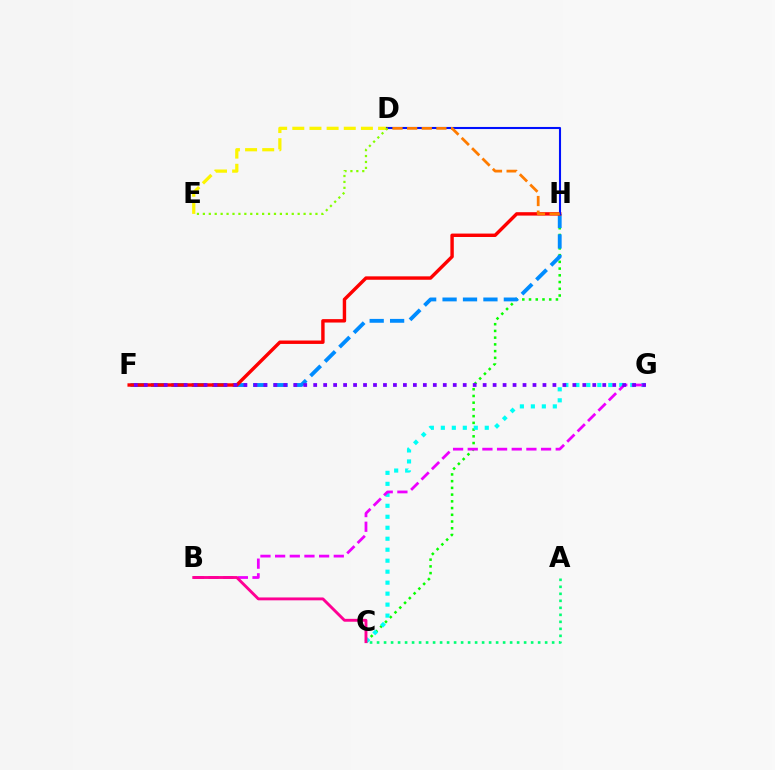{('C', 'H'): [{'color': '#08ff00', 'line_style': 'dotted', 'thickness': 1.83}], ('A', 'C'): [{'color': '#00ff74', 'line_style': 'dotted', 'thickness': 1.9}], ('D', 'E'): [{'color': '#fcf500', 'line_style': 'dashed', 'thickness': 2.33}, {'color': '#84ff00', 'line_style': 'dotted', 'thickness': 1.61}], ('C', 'G'): [{'color': '#00fff6', 'line_style': 'dotted', 'thickness': 2.98}], ('F', 'H'): [{'color': '#008cff', 'line_style': 'dashed', 'thickness': 2.78}, {'color': '#ff0000', 'line_style': 'solid', 'thickness': 2.46}], ('B', 'G'): [{'color': '#ee00ff', 'line_style': 'dashed', 'thickness': 1.99}], ('D', 'H'): [{'color': '#0010ff', 'line_style': 'solid', 'thickness': 1.51}, {'color': '#ff7c00', 'line_style': 'dashed', 'thickness': 1.99}], ('F', 'G'): [{'color': '#7200ff', 'line_style': 'dotted', 'thickness': 2.71}], ('B', 'C'): [{'color': '#ff0094', 'line_style': 'solid', 'thickness': 2.07}]}